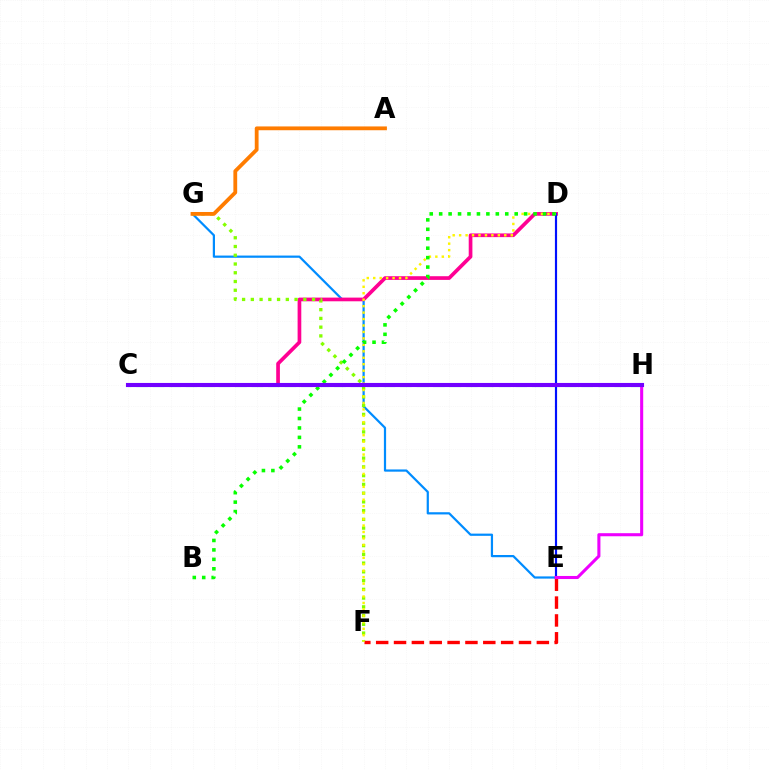{('E', 'G'): [{'color': '#008cff', 'line_style': 'solid', 'thickness': 1.59}], ('C', 'D'): [{'color': '#ff0094', 'line_style': 'solid', 'thickness': 2.66}], ('C', 'H'): [{'color': '#00fff6', 'line_style': 'solid', 'thickness': 2.77}, {'color': '#00ff74', 'line_style': 'dashed', 'thickness': 2.24}, {'color': '#7200ff', 'line_style': 'solid', 'thickness': 2.96}], ('F', 'G'): [{'color': '#84ff00', 'line_style': 'dotted', 'thickness': 2.38}], ('E', 'F'): [{'color': '#ff0000', 'line_style': 'dashed', 'thickness': 2.43}], ('D', 'E'): [{'color': '#0010ff', 'line_style': 'solid', 'thickness': 1.56}], ('D', 'F'): [{'color': '#fcf500', 'line_style': 'dotted', 'thickness': 1.75}], ('A', 'G'): [{'color': '#ff7c00', 'line_style': 'solid', 'thickness': 2.74}], ('B', 'D'): [{'color': '#08ff00', 'line_style': 'dotted', 'thickness': 2.56}], ('E', 'H'): [{'color': '#ee00ff', 'line_style': 'solid', 'thickness': 2.21}]}